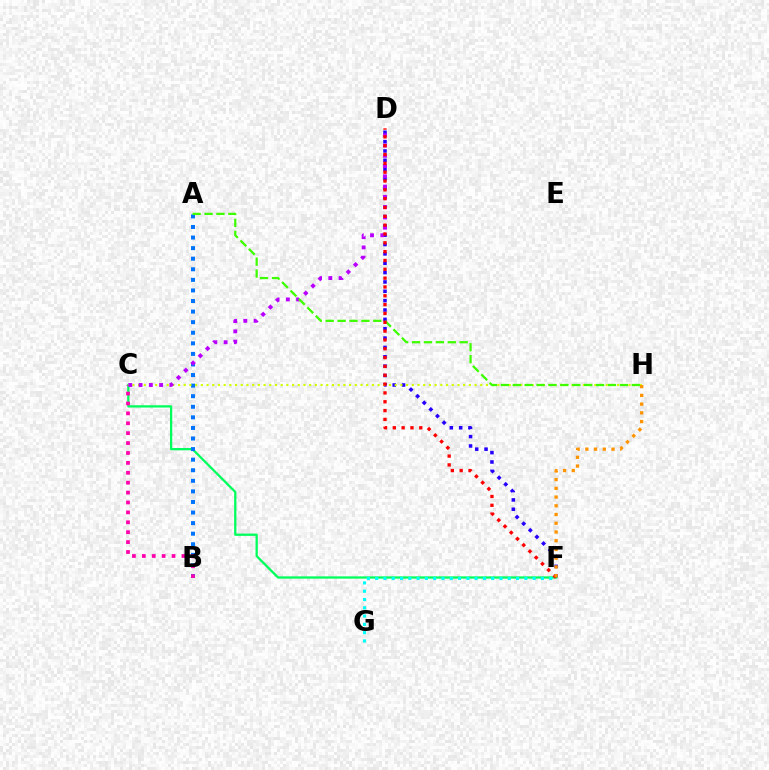{('D', 'F'): [{'color': '#2500ff', 'line_style': 'dotted', 'thickness': 2.54}, {'color': '#ff0000', 'line_style': 'dotted', 'thickness': 2.4}], ('C', 'F'): [{'color': '#00ff5c', 'line_style': 'solid', 'thickness': 1.65}], ('A', 'B'): [{'color': '#0074ff', 'line_style': 'dotted', 'thickness': 2.87}], ('F', 'G'): [{'color': '#00fff6', 'line_style': 'dotted', 'thickness': 2.25}], ('B', 'C'): [{'color': '#ff00ac', 'line_style': 'dotted', 'thickness': 2.69}], ('C', 'H'): [{'color': '#d1ff00', 'line_style': 'dotted', 'thickness': 1.55}], ('C', 'D'): [{'color': '#b900ff', 'line_style': 'dotted', 'thickness': 2.79}], ('A', 'H'): [{'color': '#3dff00', 'line_style': 'dashed', 'thickness': 1.62}], ('F', 'H'): [{'color': '#ff9400', 'line_style': 'dotted', 'thickness': 2.37}]}